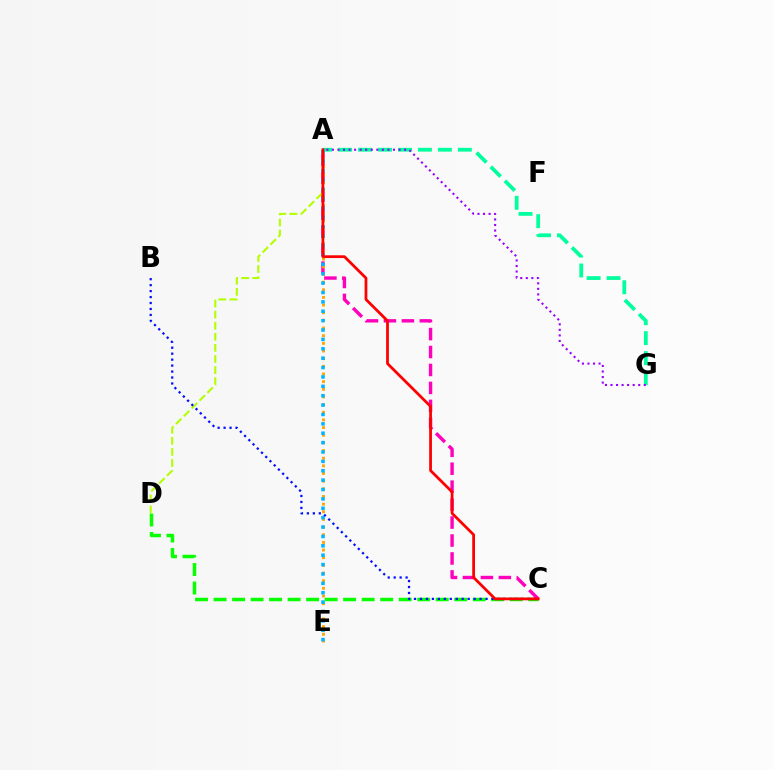{('C', 'D'): [{'color': '#08ff00', 'line_style': 'dashed', 'thickness': 2.51}], ('A', 'C'): [{'color': '#ff00bd', 'line_style': 'dashed', 'thickness': 2.44}, {'color': '#ff0000', 'line_style': 'solid', 'thickness': 1.99}], ('A', 'D'): [{'color': '#b3ff00', 'line_style': 'dashed', 'thickness': 1.51}], ('A', 'E'): [{'color': '#ffa500', 'line_style': 'dotted', 'thickness': 2.08}, {'color': '#00b5ff', 'line_style': 'dotted', 'thickness': 2.55}], ('A', 'G'): [{'color': '#00ff9d', 'line_style': 'dashed', 'thickness': 2.71}, {'color': '#9b00ff', 'line_style': 'dotted', 'thickness': 1.51}], ('B', 'C'): [{'color': '#0010ff', 'line_style': 'dotted', 'thickness': 1.62}]}